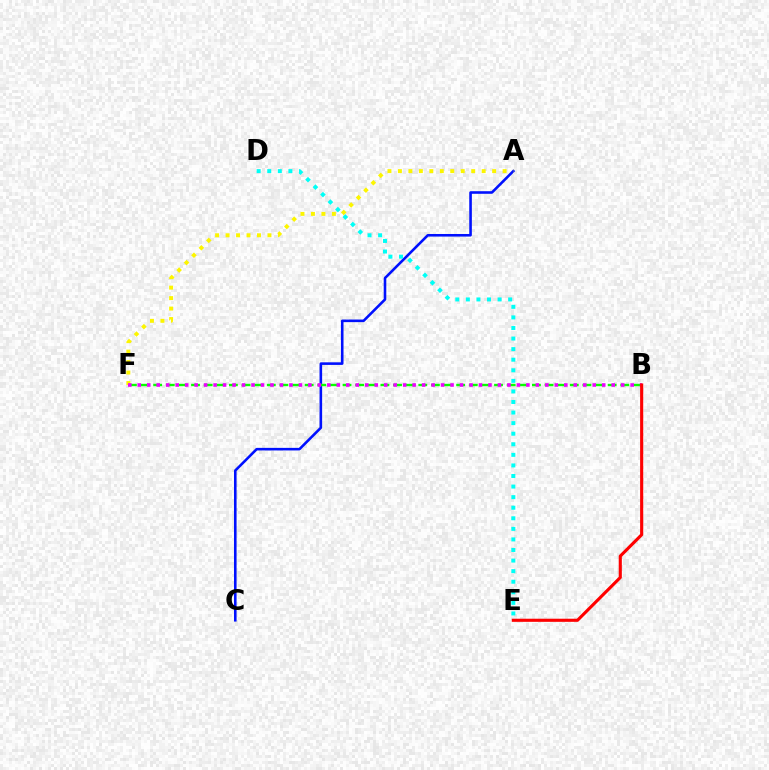{('A', 'C'): [{'color': '#0010ff', 'line_style': 'solid', 'thickness': 1.86}], ('B', 'F'): [{'color': '#08ff00', 'line_style': 'dashed', 'thickness': 1.72}, {'color': '#ee00ff', 'line_style': 'dotted', 'thickness': 2.58}], ('A', 'F'): [{'color': '#fcf500', 'line_style': 'dotted', 'thickness': 2.84}], ('B', 'E'): [{'color': '#ff0000', 'line_style': 'solid', 'thickness': 2.24}], ('D', 'E'): [{'color': '#00fff6', 'line_style': 'dotted', 'thickness': 2.87}]}